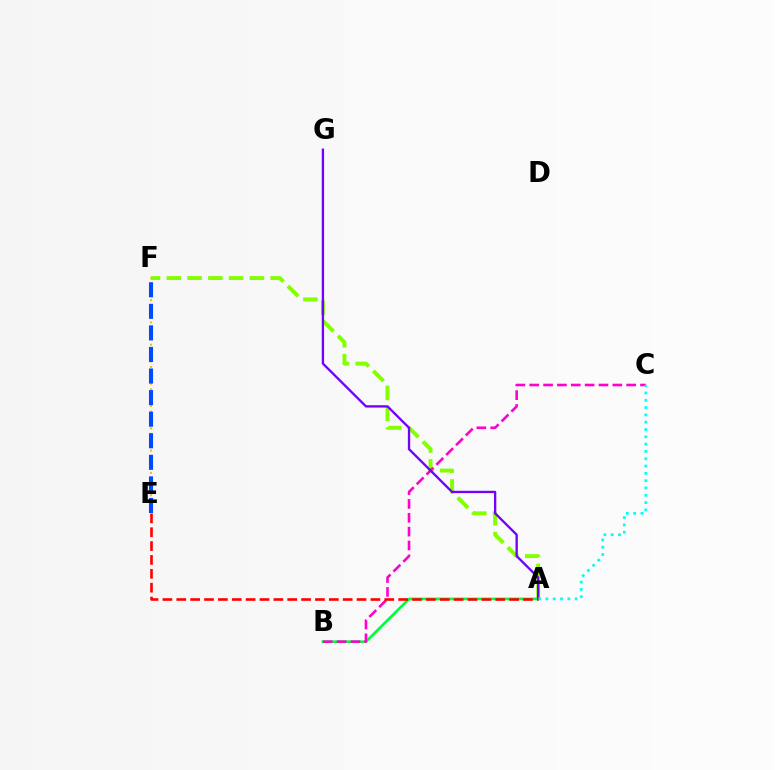{('A', 'F'): [{'color': '#84ff00', 'line_style': 'dashed', 'thickness': 2.82}], ('A', 'B'): [{'color': '#00ff39', 'line_style': 'solid', 'thickness': 1.91}], ('E', 'F'): [{'color': '#ffbd00', 'line_style': 'dotted', 'thickness': 1.51}, {'color': '#004bff', 'line_style': 'dashed', 'thickness': 2.93}], ('B', 'C'): [{'color': '#ff00cf', 'line_style': 'dashed', 'thickness': 1.88}], ('A', 'G'): [{'color': '#7200ff', 'line_style': 'solid', 'thickness': 1.68}], ('A', 'C'): [{'color': '#00fff6', 'line_style': 'dotted', 'thickness': 1.99}], ('A', 'E'): [{'color': '#ff0000', 'line_style': 'dashed', 'thickness': 1.88}]}